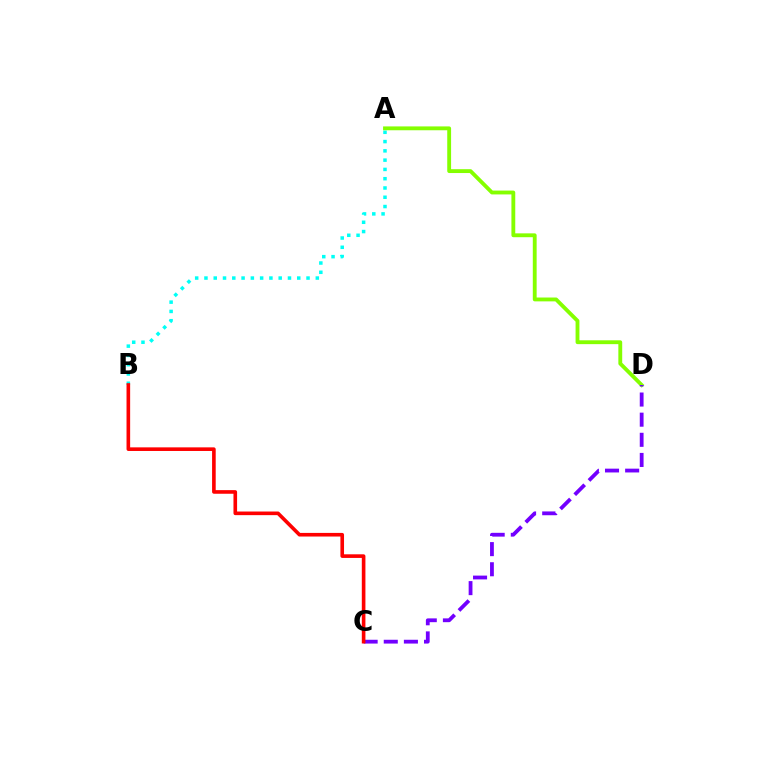{('A', 'B'): [{'color': '#00fff6', 'line_style': 'dotted', 'thickness': 2.52}], ('A', 'D'): [{'color': '#84ff00', 'line_style': 'solid', 'thickness': 2.77}], ('C', 'D'): [{'color': '#7200ff', 'line_style': 'dashed', 'thickness': 2.73}], ('B', 'C'): [{'color': '#ff0000', 'line_style': 'solid', 'thickness': 2.61}]}